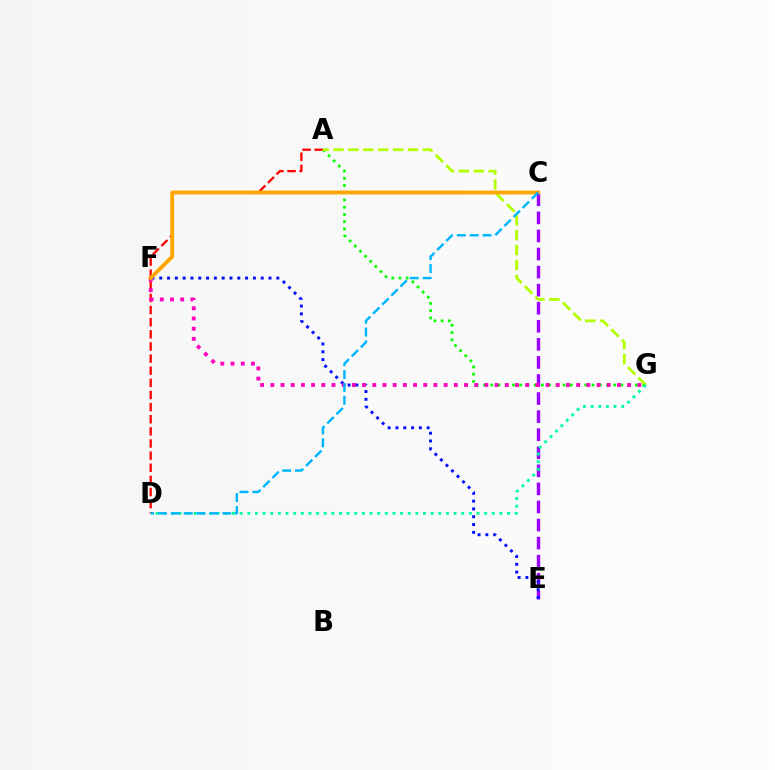{('C', 'E'): [{'color': '#9b00ff', 'line_style': 'dashed', 'thickness': 2.45}], ('E', 'F'): [{'color': '#0010ff', 'line_style': 'dotted', 'thickness': 2.12}], ('A', 'D'): [{'color': '#ff0000', 'line_style': 'dashed', 'thickness': 1.65}], ('A', 'G'): [{'color': '#08ff00', 'line_style': 'dotted', 'thickness': 1.96}, {'color': '#b3ff00', 'line_style': 'dashed', 'thickness': 2.02}], ('F', 'G'): [{'color': '#ff00bd', 'line_style': 'dotted', 'thickness': 2.77}], ('D', 'G'): [{'color': '#00ff9d', 'line_style': 'dotted', 'thickness': 2.08}], ('C', 'F'): [{'color': '#ffa500', 'line_style': 'solid', 'thickness': 2.77}], ('C', 'D'): [{'color': '#00b5ff', 'line_style': 'dashed', 'thickness': 1.75}]}